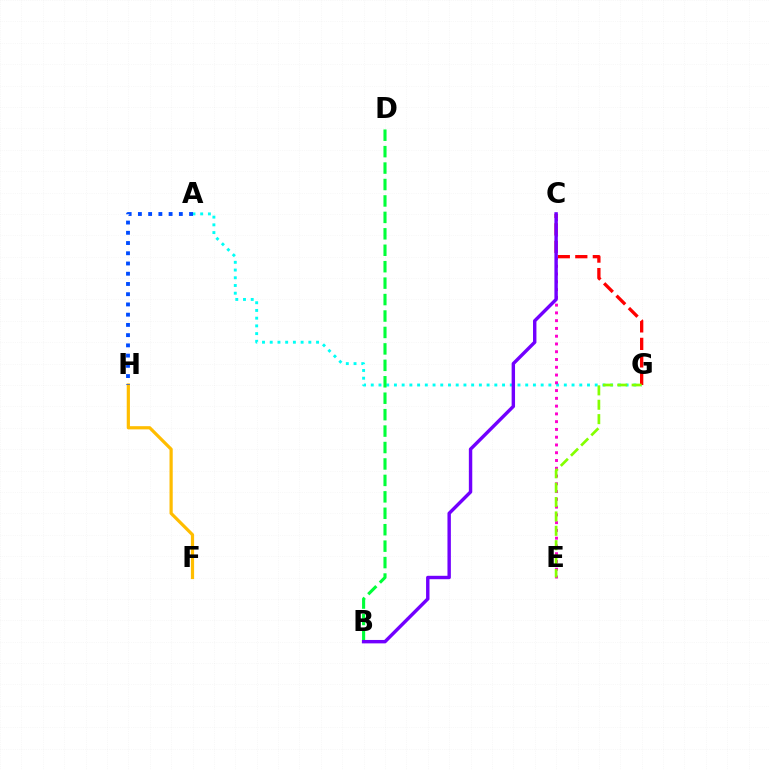{('F', 'H'): [{'color': '#ffbd00', 'line_style': 'solid', 'thickness': 2.31}], ('A', 'G'): [{'color': '#00fff6', 'line_style': 'dotted', 'thickness': 2.1}], ('C', 'G'): [{'color': '#ff0000', 'line_style': 'dashed', 'thickness': 2.38}], ('A', 'H'): [{'color': '#004bff', 'line_style': 'dotted', 'thickness': 2.78}], ('C', 'E'): [{'color': '#ff00cf', 'line_style': 'dotted', 'thickness': 2.11}], ('E', 'G'): [{'color': '#84ff00', 'line_style': 'dashed', 'thickness': 1.95}], ('B', 'D'): [{'color': '#00ff39', 'line_style': 'dashed', 'thickness': 2.23}], ('B', 'C'): [{'color': '#7200ff', 'line_style': 'solid', 'thickness': 2.46}]}